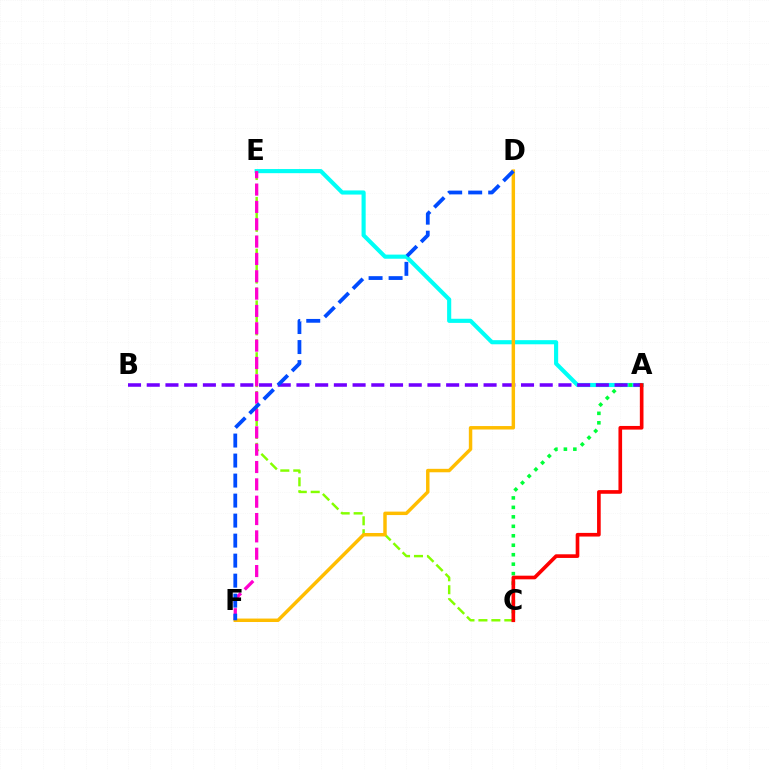{('A', 'E'): [{'color': '#00fff6', 'line_style': 'solid', 'thickness': 2.97}], ('C', 'E'): [{'color': '#84ff00', 'line_style': 'dashed', 'thickness': 1.76}], ('E', 'F'): [{'color': '#ff00cf', 'line_style': 'dashed', 'thickness': 2.36}], ('A', 'C'): [{'color': '#00ff39', 'line_style': 'dotted', 'thickness': 2.57}, {'color': '#ff0000', 'line_style': 'solid', 'thickness': 2.63}], ('A', 'B'): [{'color': '#7200ff', 'line_style': 'dashed', 'thickness': 2.54}], ('D', 'F'): [{'color': '#ffbd00', 'line_style': 'solid', 'thickness': 2.48}, {'color': '#004bff', 'line_style': 'dashed', 'thickness': 2.72}]}